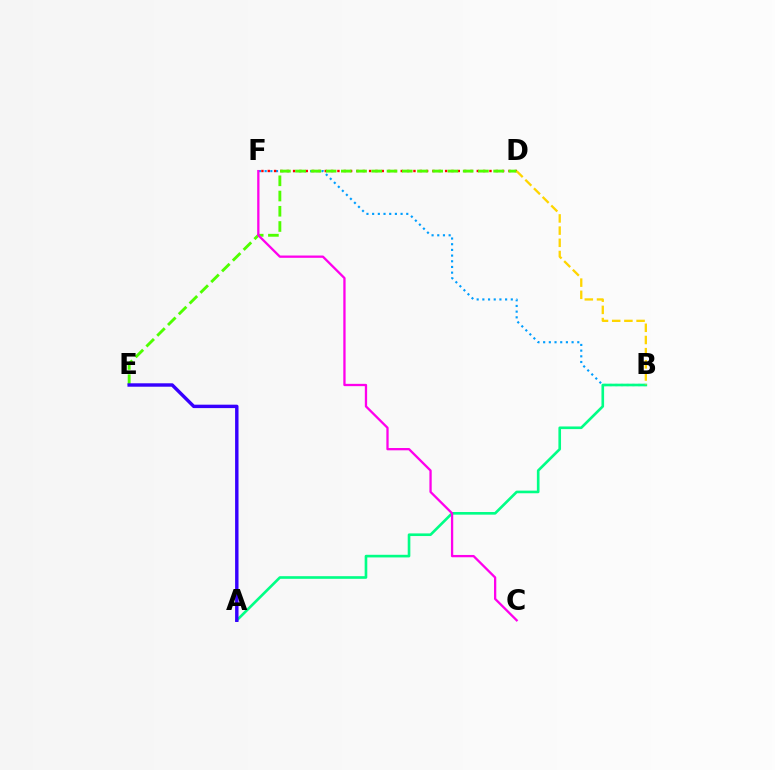{('B', 'F'): [{'color': '#009eff', 'line_style': 'dotted', 'thickness': 1.55}], ('D', 'F'): [{'color': '#ff0000', 'line_style': 'dotted', 'thickness': 1.72}], ('D', 'E'): [{'color': '#4fff00', 'line_style': 'dashed', 'thickness': 2.07}], ('A', 'B'): [{'color': '#00ff86', 'line_style': 'solid', 'thickness': 1.9}], ('B', 'D'): [{'color': '#ffd500', 'line_style': 'dashed', 'thickness': 1.66}], ('A', 'E'): [{'color': '#3700ff', 'line_style': 'solid', 'thickness': 2.46}], ('C', 'F'): [{'color': '#ff00ed', 'line_style': 'solid', 'thickness': 1.65}]}